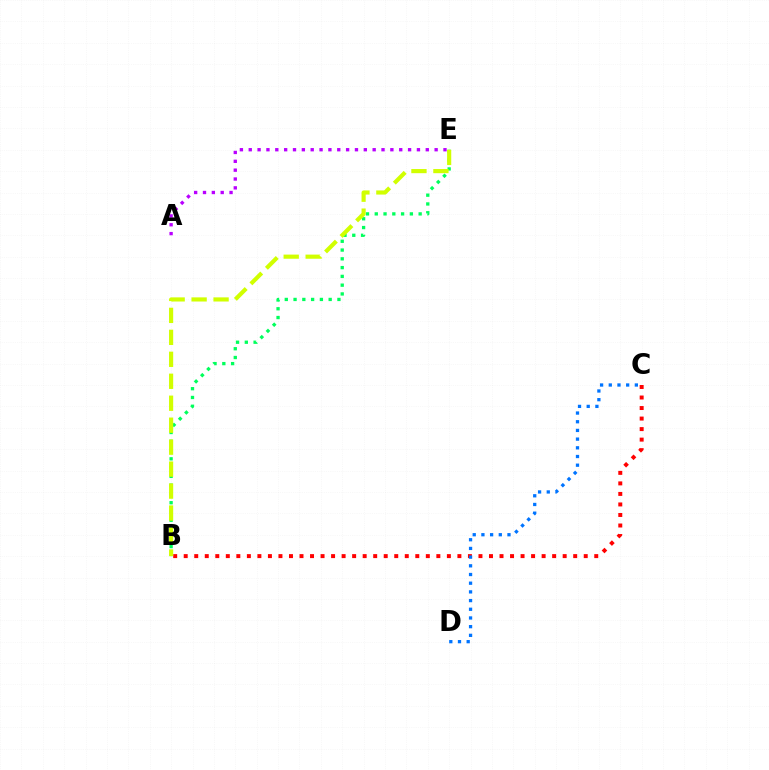{('B', 'C'): [{'color': '#ff0000', 'line_style': 'dotted', 'thickness': 2.86}], ('A', 'E'): [{'color': '#b900ff', 'line_style': 'dotted', 'thickness': 2.41}], ('B', 'E'): [{'color': '#00ff5c', 'line_style': 'dotted', 'thickness': 2.38}, {'color': '#d1ff00', 'line_style': 'dashed', 'thickness': 2.98}], ('C', 'D'): [{'color': '#0074ff', 'line_style': 'dotted', 'thickness': 2.36}]}